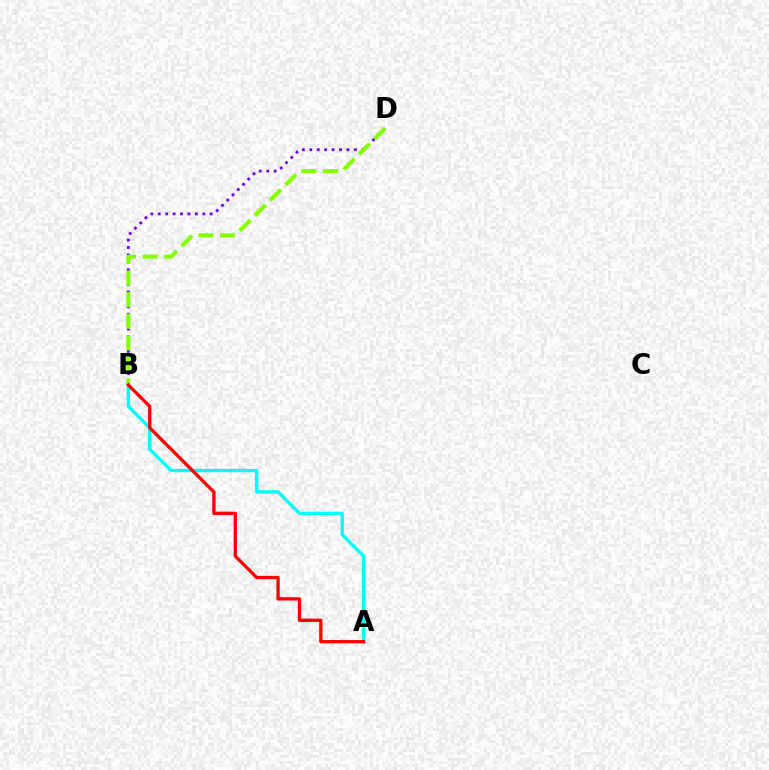{('B', 'D'): [{'color': '#7200ff', 'line_style': 'dotted', 'thickness': 2.02}, {'color': '#84ff00', 'line_style': 'dashed', 'thickness': 2.93}], ('A', 'B'): [{'color': '#00fff6', 'line_style': 'solid', 'thickness': 2.43}, {'color': '#ff0000', 'line_style': 'solid', 'thickness': 2.37}]}